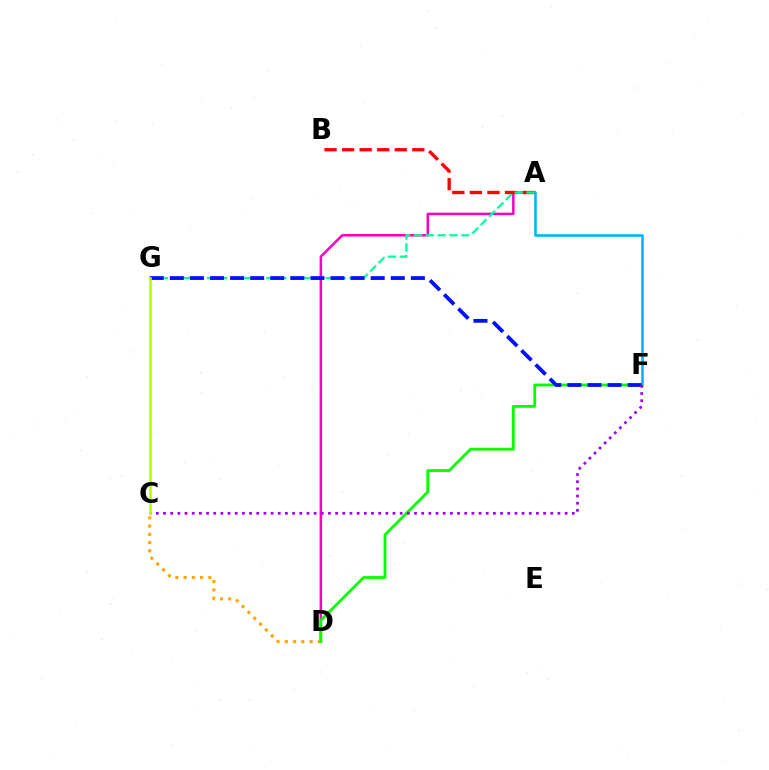{('A', 'D'): [{'color': '#ff00bd', 'line_style': 'solid', 'thickness': 1.81}], ('C', 'D'): [{'color': '#ffa500', 'line_style': 'dotted', 'thickness': 2.24}], ('A', 'B'): [{'color': '#ff0000', 'line_style': 'dashed', 'thickness': 2.39}], ('A', 'F'): [{'color': '#00b5ff', 'line_style': 'solid', 'thickness': 1.87}], ('A', 'G'): [{'color': '#00ff9d', 'line_style': 'dashed', 'thickness': 1.61}], ('D', 'F'): [{'color': '#08ff00', 'line_style': 'solid', 'thickness': 2.03}], ('F', 'G'): [{'color': '#0010ff', 'line_style': 'dashed', 'thickness': 2.73}], ('C', 'F'): [{'color': '#9b00ff', 'line_style': 'dotted', 'thickness': 1.95}], ('C', 'G'): [{'color': '#b3ff00', 'line_style': 'solid', 'thickness': 1.81}]}